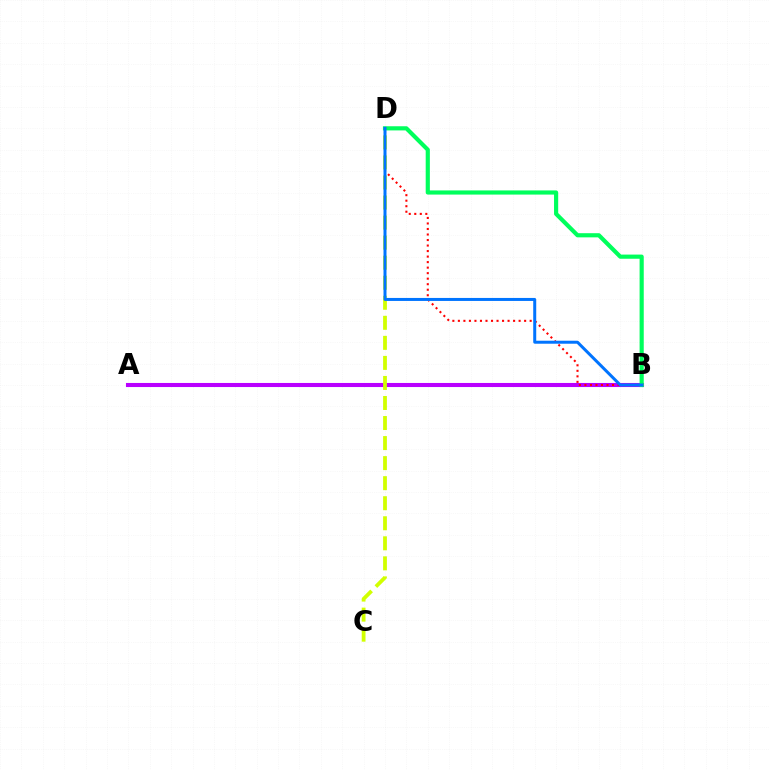{('A', 'B'): [{'color': '#b900ff', 'line_style': 'solid', 'thickness': 2.94}], ('B', 'D'): [{'color': '#ff0000', 'line_style': 'dotted', 'thickness': 1.5}, {'color': '#00ff5c', 'line_style': 'solid', 'thickness': 2.99}, {'color': '#0074ff', 'line_style': 'solid', 'thickness': 2.16}], ('C', 'D'): [{'color': '#d1ff00', 'line_style': 'dashed', 'thickness': 2.72}]}